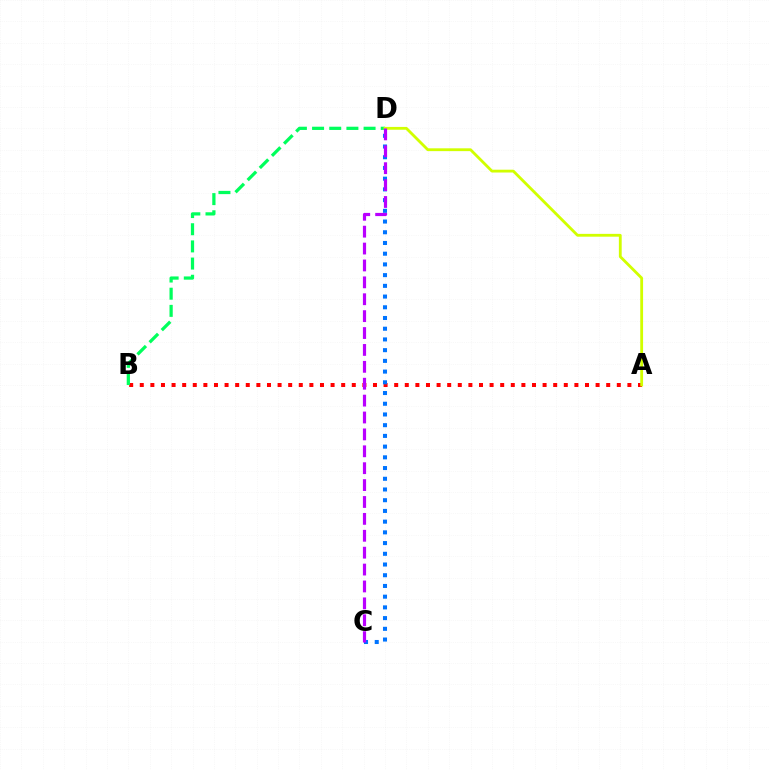{('A', 'B'): [{'color': '#ff0000', 'line_style': 'dotted', 'thickness': 2.88}], ('B', 'D'): [{'color': '#00ff5c', 'line_style': 'dashed', 'thickness': 2.33}], ('A', 'D'): [{'color': '#d1ff00', 'line_style': 'solid', 'thickness': 2.03}], ('C', 'D'): [{'color': '#0074ff', 'line_style': 'dotted', 'thickness': 2.91}, {'color': '#b900ff', 'line_style': 'dashed', 'thickness': 2.3}]}